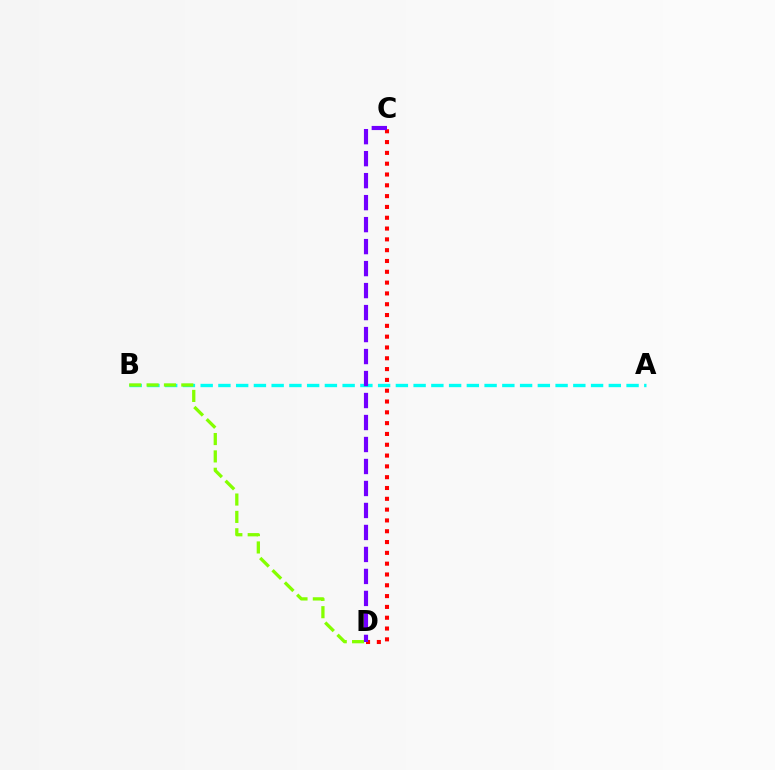{('A', 'B'): [{'color': '#00fff6', 'line_style': 'dashed', 'thickness': 2.41}], ('C', 'D'): [{'color': '#ff0000', 'line_style': 'dotted', 'thickness': 2.94}, {'color': '#7200ff', 'line_style': 'dashed', 'thickness': 2.99}], ('B', 'D'): [{'color': '#84ff00', 'line_style': 'dashed', 'thickness': 2.36}]}